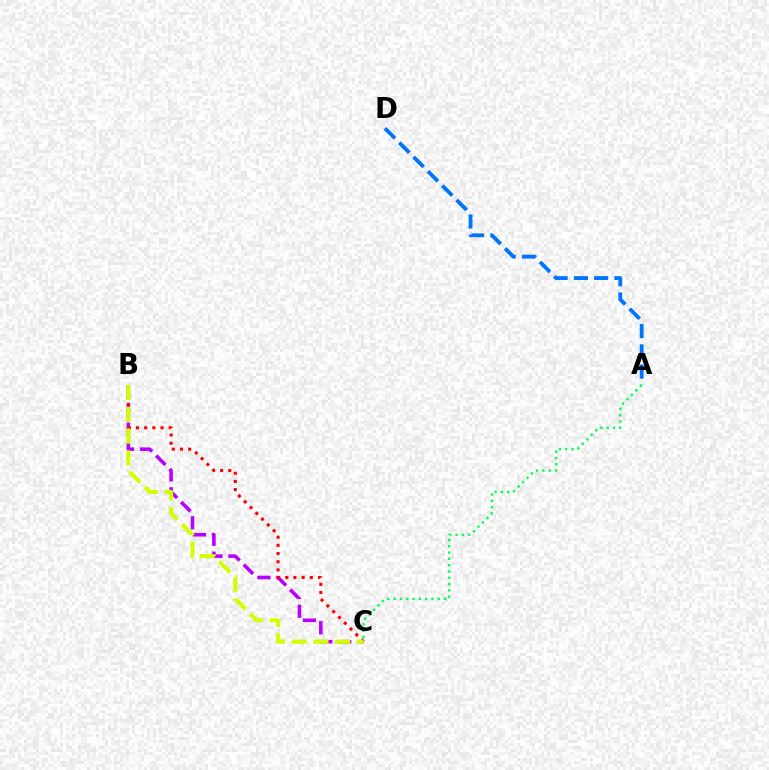{('B', 'C'): [{'color': '#b900ff', 'line_style': 'dashed', 'thickness': 2.57}, {'color': '#ff0000', 'line_style': 'dotted', 'thickness': 2.22}, {'color': '#d1ff00', 'line_style': 'dashed', 'thickness': 2.96}], ('A', 'C'): [{'color': '#00ff5c', 'line_style': 'dotted', 'thickness': 1.71}], ('A', 'D'): [{'color': '#0074ff', 'line_style': 'dashed', 'thickness': 2.75}]}